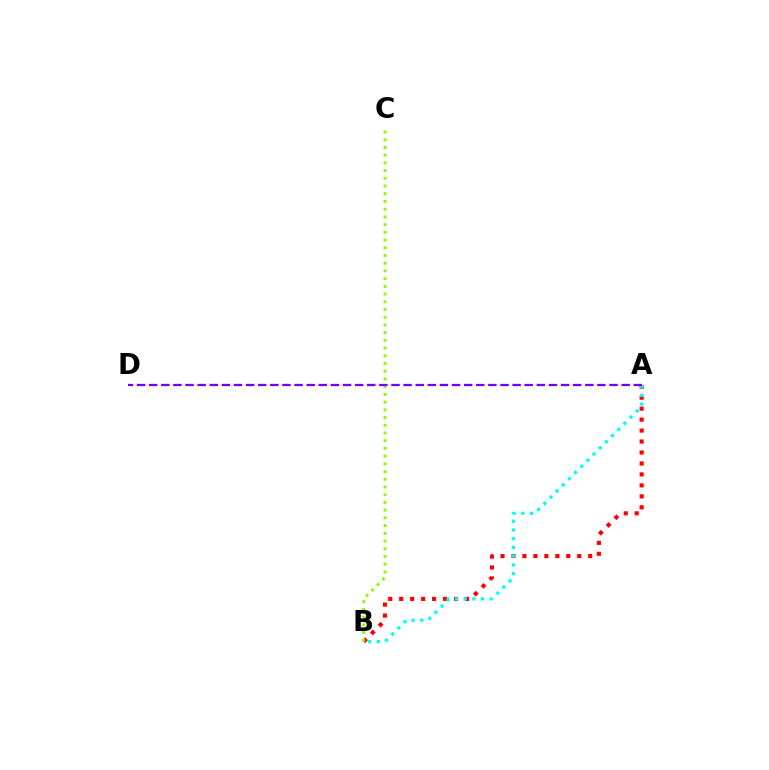{('A', 'B'): [{'color': '#ff0000', 'line_style': 'dotted', 'thickness': 2.98}, {'color': '#00fff6', 'line_style': 'dotted', 'thickness': 2.37}], ('B', 'C'): [{'color': '#84ff00', 'line_style': 'dotted', 'thickness': 2.1}], ('A', 'D'): [{'color': '#7200ff', 'line_style': 'dashed', 'thickness': 1.65}]}